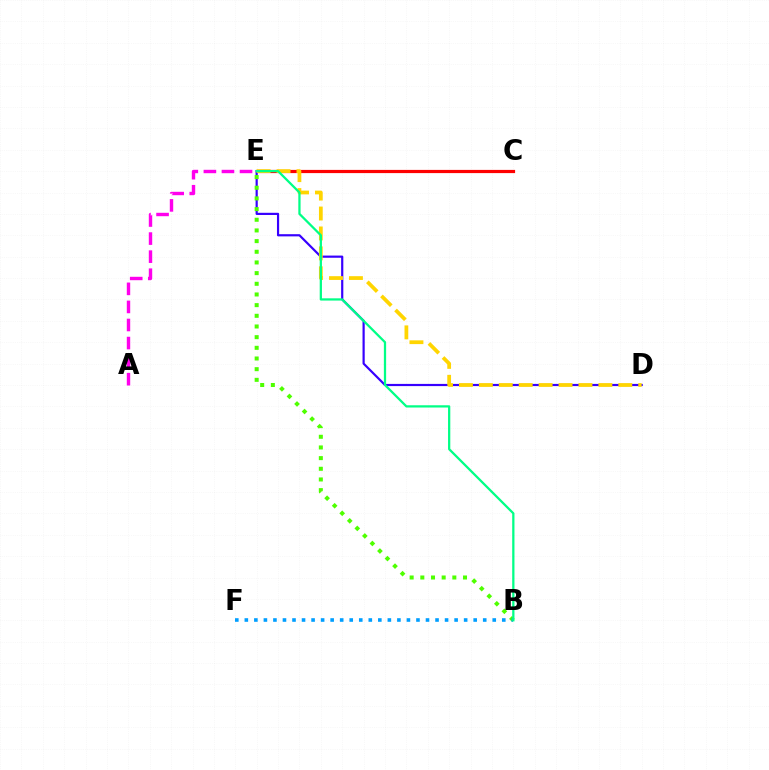{('A', 'E'): [{'color': '#ff00ed', 'line_style': 'dashed', 'thickness': 2.45}], ('C', 'E'): [{'color': '#ff0000', 'line_style': 'solid', 'thickness': 2.3}], ('D', 'E'): [{'color': '#3700ff', 'line_style': 'solid', 'thickness': 1.58}, {'color': '#ffd500', 'line_style': 'dashed', 'thickness': 2.71}], ('B', 'E'): [{'color': '#4fff00', 'line_style': 'dotted', 'thickness': 2.9}, {'color': '#00ff86', 'line_style': 'solid', 'thickness': 1.63}], ('B', 'F'): [{'color': '#009eff', 'line_style': 'dotted', 'thickness': 2.59}]}